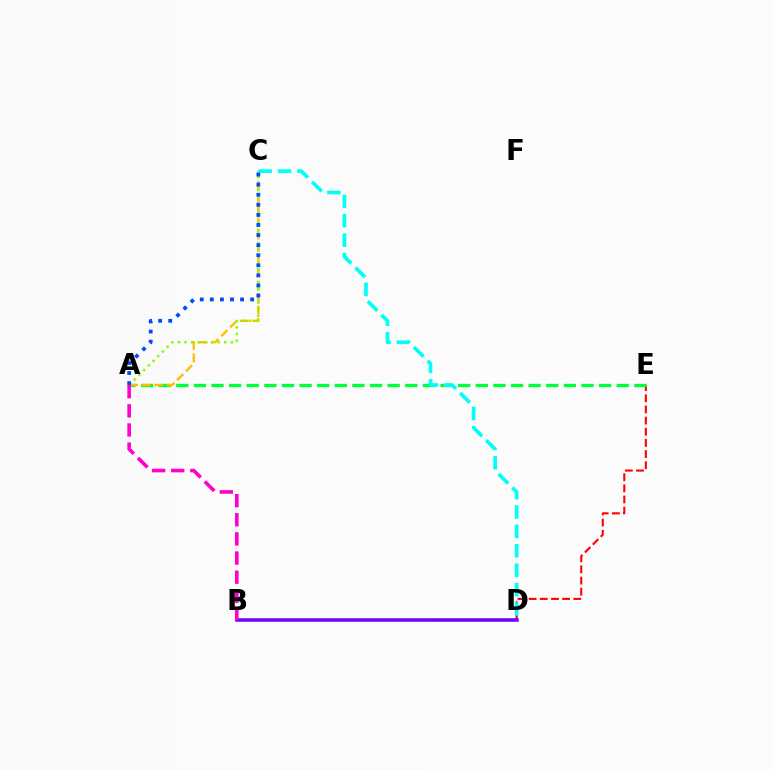{('D', 'E'): [{'color': '#ff0000', 'line_style': 'dashed', 'thickness': 1.52}], ('A', 'E'): [{'color': '#00ff39', 'line_style': 'dashed', 'thickness': 2.39}], ('A', 'C'): [{'color': '#ffbd00', 'line_style': 'dashed', 'thickness': 1.7}, {'color': '#84ff00', 'line_style': 'dotted', 'thickness': 1.8}, {'color': '#004bff', 'line_style': 'dotted', 'thickness': 2.74}], ('C', 'D'): [{'color': '#00fff6', 'line_style': 'dashed', 'thickness': 2.64}], ('B', 'D'): [{'color': '#7200ff', 'line_style': 'solid', 'thickness': 2.55}], ('A', 'B'): [{'color': '#ff00cf', 'line_style': 'dashed', 'thickness': 2.6}]}